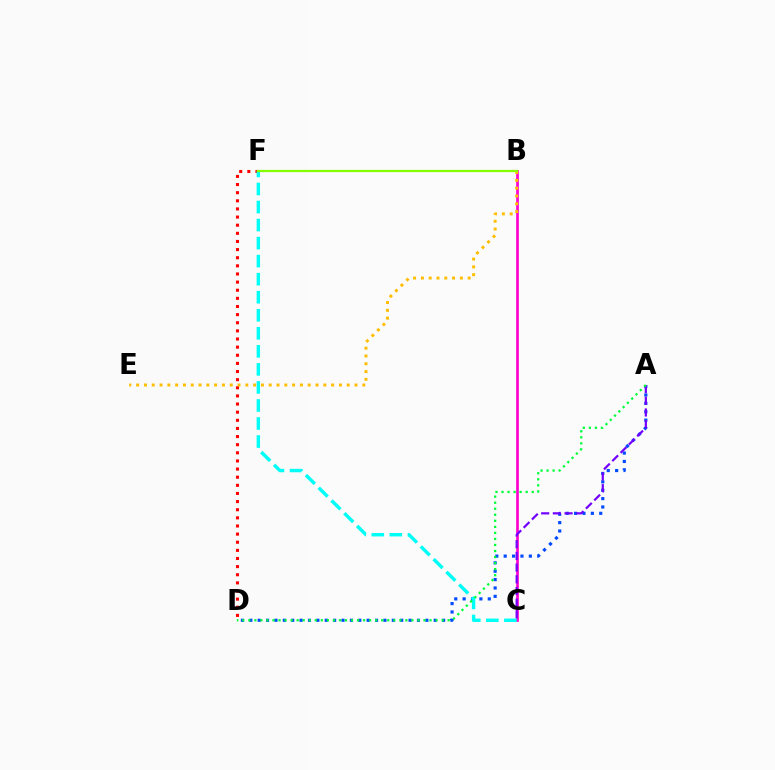{('B', 'C'): [{'color': '#ff00cf', 'line_style': 'solid', 'thickness': 1.93}], ('A', 'D'): [{'color': '#004bff', 'line_style': 'dotted', 'thickness': 2.28}, {'color': '#00ff39', 'line_style': 'dotted', 'thickness': 1.64}], ('A', 'C'): [{'color': '#7200ff', 'line_style': 'dashed', 'thickness': 1.59}], ('D', 'F'): [{'color': '#ff0000', 'line_style': 'dotted', 'thickness': 2.21}], ('C', 'F'): [{'color': '#00fff6', 'line_style': 'dashed', 'thickness': 2.45}], ('B', 'E'): [{'color': '#ffbd00', 'line_style': 'dotted', 'thickness': 2.12}], ('B', 'F'): [{'color': '#84ff00', 'line_style': 'solid', 'thickness': 1.62}]}